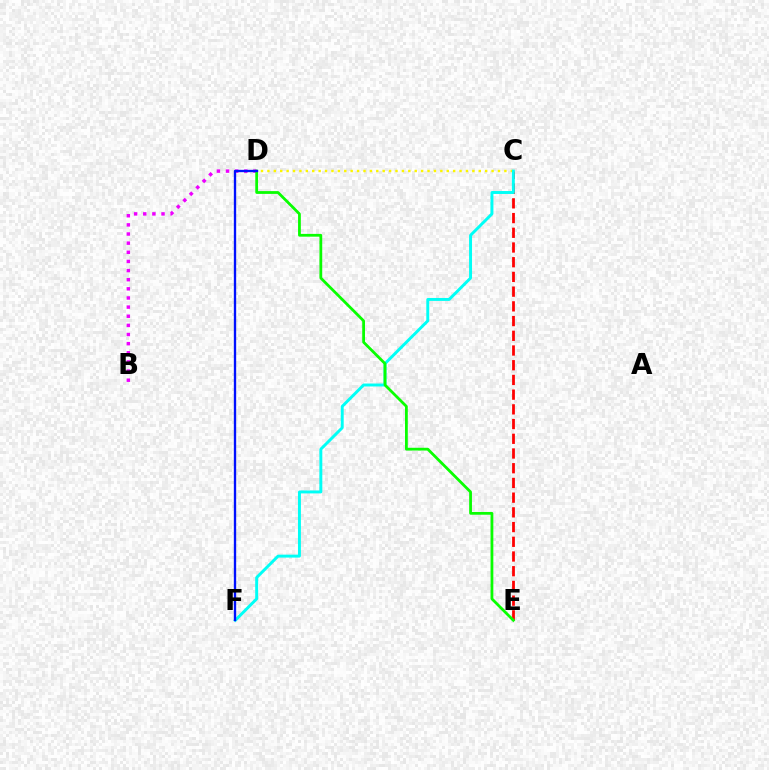{('B', 'D'): [{'color': '#ee00ff', 'line_style': 'dotted', 'thickness': 2.48}], ('C', 'D'): [{'color': '#fcf500', 'line_style': 'dotted', 'thickness': 1.74}], ('C', 'E'): [{'color': '#ff0000', 'line_style': 'dashed', 'thickness': 2.0}], ('C', 'F'): [{'color': '#00fff6', 'line_style': 'solid', 'thickness': 2.12}], ('D', 'E'): [{'color': '#08ff00', 'line_style': 'solid', 'thickness': 2.0}], ('D', 'F'): [{'color': '#0010ff', 'line_style': 'solid', 'thickness': 1.69}]}